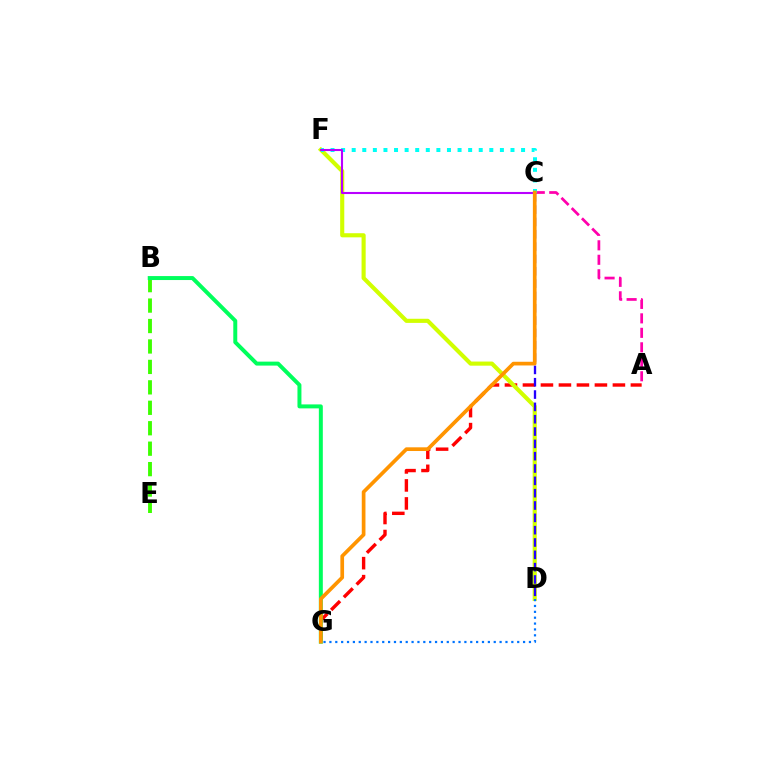{('A', 'C'): [{'color': '#ff00ac', 'line_style': 'dashed', 'thickness': 1.97}], ('A', 'G'): [{'color': '#ff0000', 'line_style': 'dashed', 'thickness': 2.44}], ('B', 'E'): [{'color': '#3dff00', 'line_style': 'dashed', 'thickness': 2.78}], ('B', 'G'): [{'color': '#00ff5c', 'line_style': 'solid', 'thickness': 2.86}], ('D', 'F'): [{'color': '#d1ff00', 'line_style': 'solid', 'thickness': 2.97}], ('C', 'D'): [{'color': '#2500ff', 'line_style': 'dashed', 'thickness': 1.67}], ('C', 'F'): [{'color': '#00fff6', 'line_style': 'dotted', 'thickness': 2.88}, {'color': '#b900ff', 'line_style': 'solid', 'thickness': 1.5}], ('D', 'G'): [{'color': '#0074ff', 'line_style': 'dotted', 'thickness': 1.59}], ('C', 'G'): [{'color': '#ff9400', 'line_style': 'solid', 'thickness': 2.66}]}